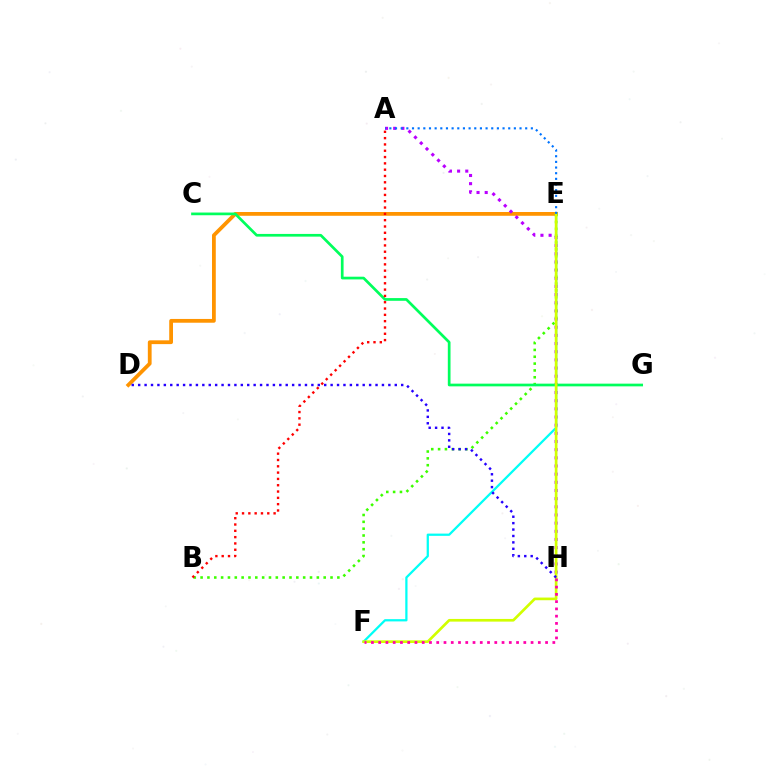{('D', 'E'): [{'color': '#ff9400', 'line_style': 'solid', 'thickness': 2.72}], ('A', 'H'): [{'color': '#b900ff', 'line_style': 'dotted', 'thickness': 2.22}], ('E', 'F'): [{'color': '#00fff6', 'line_style': 'solid', 'thickness': 1.62}, {'color': '#d1ff00', 'line_style': 'solid', 'thickness': 1.93}], ('B', 'E'): [{'color': '#3dff00', 'line_style': 'dotted', 'thickness': 1.86}], ('C', 'G'): [{'color': '#00ff5c', 'line_style': 'solid', 'thickness': 1.95}], ('A', 'B'): [{'color': '#ff0000', 'line_style': 'dotted', 'thickness': 1.71}], ('A', 'E'): [{'color': '#0074ff', 'line_style': 'dotted', 'thickness': 1.54}], ('F', 'H'): [{'color': '#ff00ac', 'line_style': 'dotted', 'thickness': 1.97}], ('D', 'H'): [{'color': '#2500ff', 'line_style': 'dotted', 'thickness': 1.74}]}